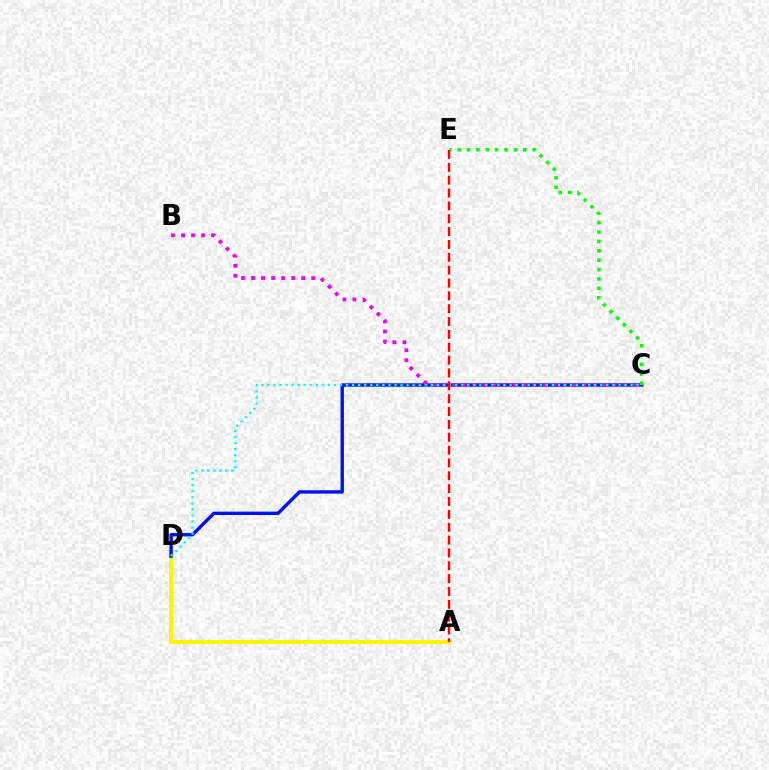{('A', 'D'): [{'color': '#fcf500', 'line_style': 'solid', 'thickness': 2.78}], ('C', 'D'): [{'color': '#0010ff', 'line_style': 'solid', 'thickness': 2.44}, {'color': '#00fff6', 'line_style': 'dotted', 'thickness': 1.64}], ('B', 'C'): [{'color': '#ee00ff', 'line_style': 'dotted', 'thickness': 2.72}], ('C', 'E'): [{'color': '#08ff00', 'line_style': 'dotted', 'thickness': 2.55}], ('A', 'E'): [{'color': '#ff0000', 'line_style': 'dashed', 'thickness': 1.75}]}